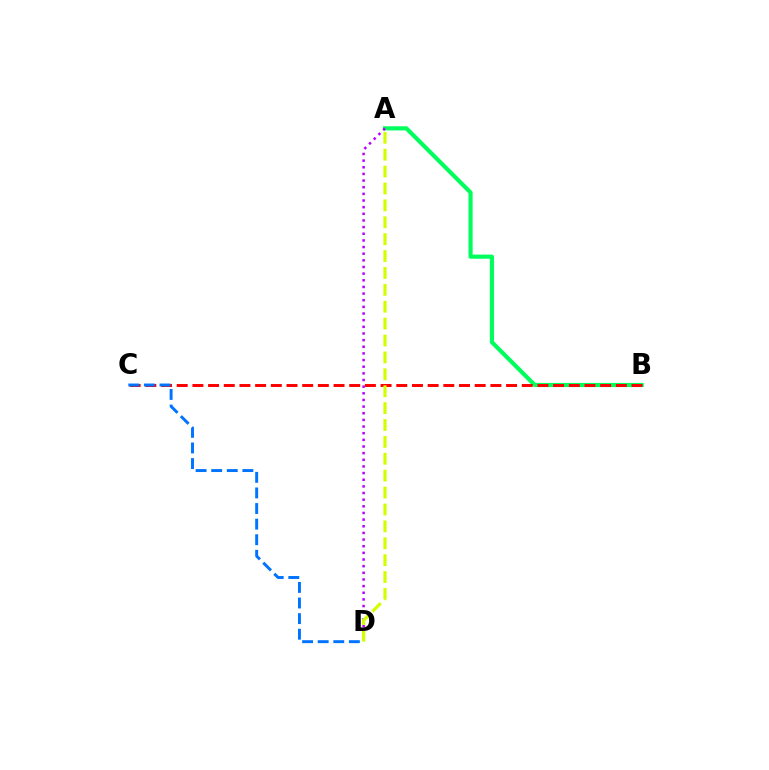{('A', 'B'): [{'color': '#00ff5c', 'line_style': 'solid', 'thickness': 2.98}], ('B', 'C'): [{'color': '#ff0000', 'line_style': 'dashed', 'thickness': 2.13}], ('A', 'D'): [{'color': '#b900ff', 'line_style': 'dotted', 'thickness': 1.81}, {'color': '#d1ff00', 'line_style': 'dashed', 'thickness': 2.3}], ('C', 'D'): [{'color': '#0074ff', 'line_style': 'dashed', 'thickness': 2.12}]}